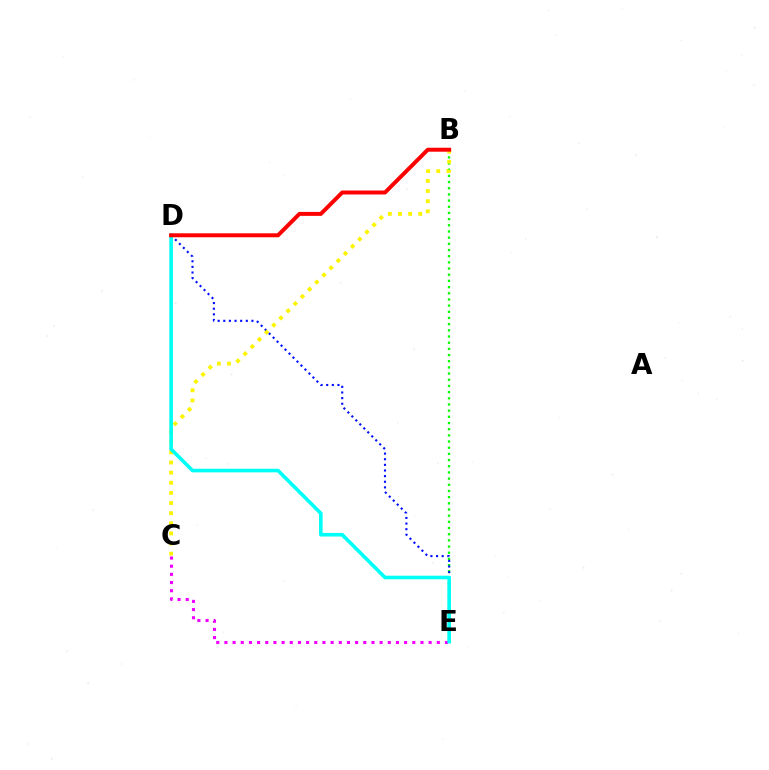{('B', 'E'): [{'color': '#08ff00', 'line_style': 'dotted', 'thickness': 1.68}], ('D', 'E'): [{'color': '#0010ff', 'line_style': 'dotted', 'thickness': 1.53}, {'color': '#00fff6', 'line_style': 'solid', 'thickness': 2.59}], ('B', 'C'): [{'color': '#fcf500', 'line_style': 'dotted', 'thickness': 2.75}], ('C', 'E'): [{'color': '#ee00ff', 'line_style': 'dotted', 'thickness': 2.22}], ('B', 'D'): [{'color': '#ff0000', 'line_style': 'solid', 'thickness': 2.86}]}